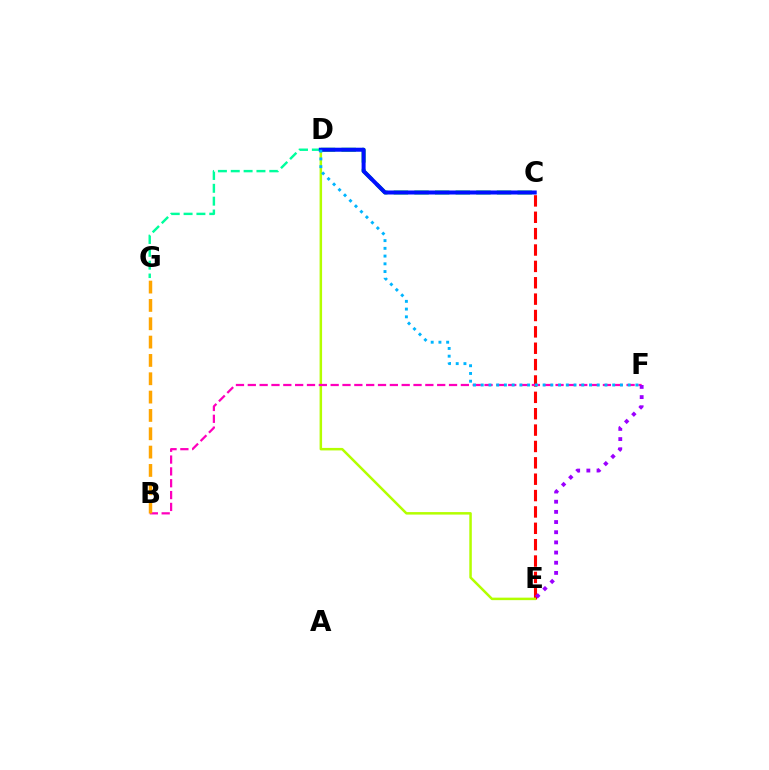{('C', 'E'): [{'color': '#ff0000', 'line_style': 'dashed', 'thickness': 2.22}], ('D', 'G'): [{'color': '#00ff9d', 'line_style': 'dashed', 'thickness': 1.75}], ('D', 'E'): [{'color': '#b3ff00', 'line_style': 'solid', 'thickness': 1.8}], ('C', 'D'): [{'color': '#08ff00', 'line_style': 'dashed', 'thickness': 2.8}, {'color': '#0010ff', 'line_style': 'solid', 'thickness': 2.89}], ('B', 'F'): [{'color': '#ff00bd', 'line_style': 'dashed', 'thickness': 1.61}], ('E', 'F'): [{'color': '#9b00ff', 'line_style': 'dotted', 'thickness': 2.76}], ('B', 'G'): [{'color': '#ffa500', 'line_style': 'dashed', 'thickness': 2.49}], ('D', 'F'): [{'color': '#00b5ff', 'line_style': 'dotted', 'thickness': 2.1}]}